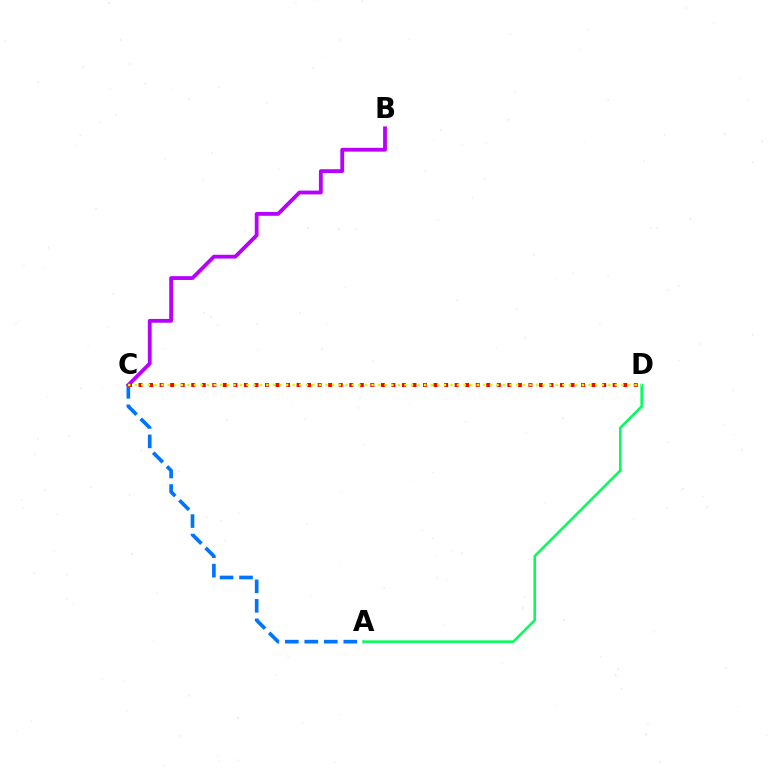{('B', 'C'): [{'color': '#b900ff', 'line_style': 'solid', 'thickness': 2.74}], ('A', 'C'): [{'color': '#0074ff', 'line_style': 'dashed', 'thickness': 2.65}], ('A', 'D'): [{'color': '#00ff5c', 'line_style': 'solid', 'thickness': 1.85}], ('C', 'D'): [{'color': '#ff0000', 'line_style': 'dotted', 'thickness': 2.86}, {'color': '#d1ff00', 'line_style': 'dotted', 'thickness': 1.79}]}